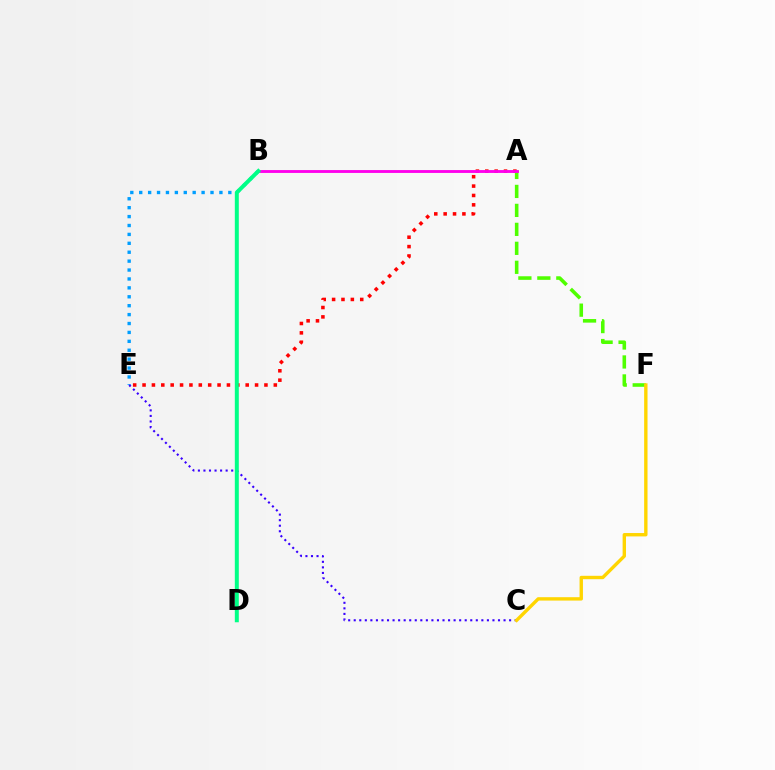{('B', 'E'): [{'color': '#009eff', 'line_style': 'dotted', 'thickness': 2.42}], ('A', 'E'): [{'color': '#ff0000', 'line_style': 'dotted', 'thickness': 2.55}], ('A', 'F'): [{'color': '#4fff00', 'line_style': 'dashed', 'thickness': 2.58}], ('C', 'E'): [{'color': '#3700ff', 'line_style': 'dotted', 'thickness': 1.51}], ('A', 'B'): [{'color': '#ff00ed', 'line_style': 'solid', 'thickness': 2.06}], ('C', 'F'): [{'color': '#ffd500', 'line_style': 'solid', 'thickness': 2.43}], ('B', 'D'): [{'color': '#00ff86', 'line_style': 'solid', 'thickness': 2.86}]}